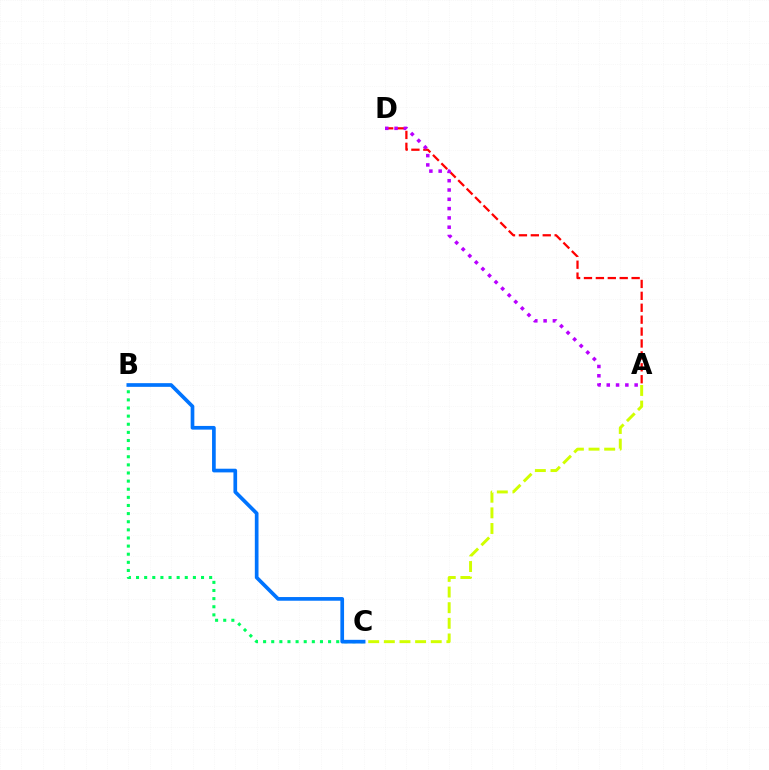{('A', 'C'): [{'color': '#d1ff00', 'line_style': 'dashed', 'thickness': 2.12}], ('B', 'C'): [{'color': '#00ff5c', 'line_style': 'dotted', 'thickness': 2.21}, {'color': '#0074ff', 'line_style': 'solid', 'thickness': 2.65}], ('A', 'D'): [{'color': '#ff0000', 'line_style': 'dashed', 'thickness': 1.62}, {'color': '#b900ff', 'line_style': 'dotted', 'thickness': 2.53}]}